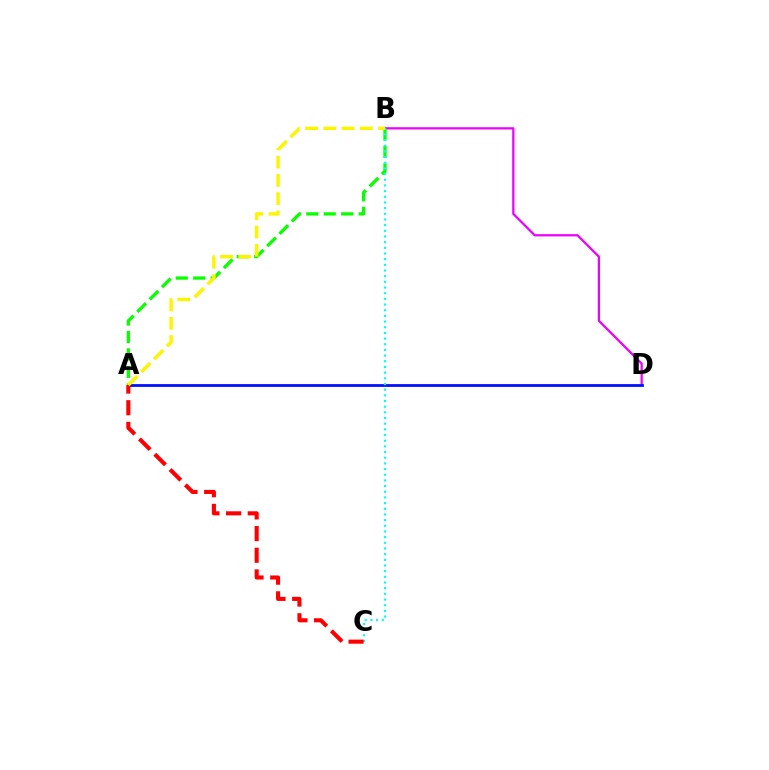{('B', 'D'): [{'color': '#ee00ff', 'line_style': 'solid', 'thickness': 1.62}], ('A', 'D'): [{'color': '#0010ff', 'line_style': 'solid', 'thickness': 2.0}], ('A', 'B'): [{'color': '#08ff00', 'line_style': 'dashed', 'thickness': 2.37}, {'color': '#fcf500', 'line_style': 'dashed', 'thickness': 2.48}], ('B', 'C'): [{'color': '#00fff6', 'line_style': 'dotted', 'thickness': 1.54}], ('A', 'C'): [{'color': '#ff0000', 'line_style': 'dashed', 'thickness': 2.94}]}